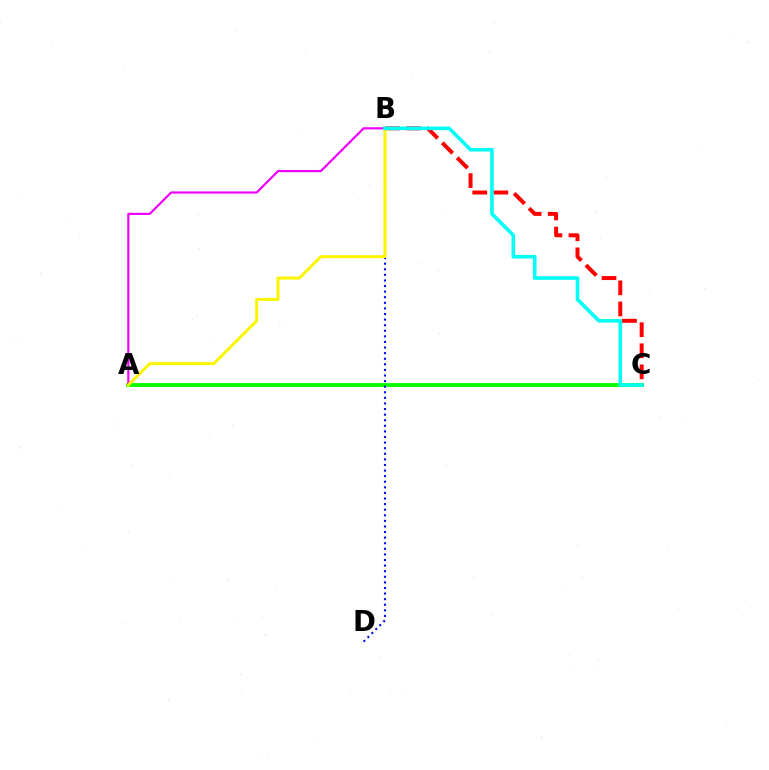{('A', 'C'): [{'color': '#08ff00', 'line_style': 'solid', 'thickness': 2.78}], ('A', 'B'): [{'color': '#ee00ff', 'line_style': 'solid', 'thickness': 1.58}, {'color': '#fcf500', 'line_style': 'solid', 'thickness': 2.14}], ('B', 'C'): [{'color': '#ff0000', 'line_style': 'dashed', 'thickness': 2.86}, {'color': '#00fff6', 'line_style': 'solid', 'thickness': 2.58}], ('B', 'D'): [{'color': '#0010ff', 'line_style': 'dotted', 'thickness': 1.52}]}